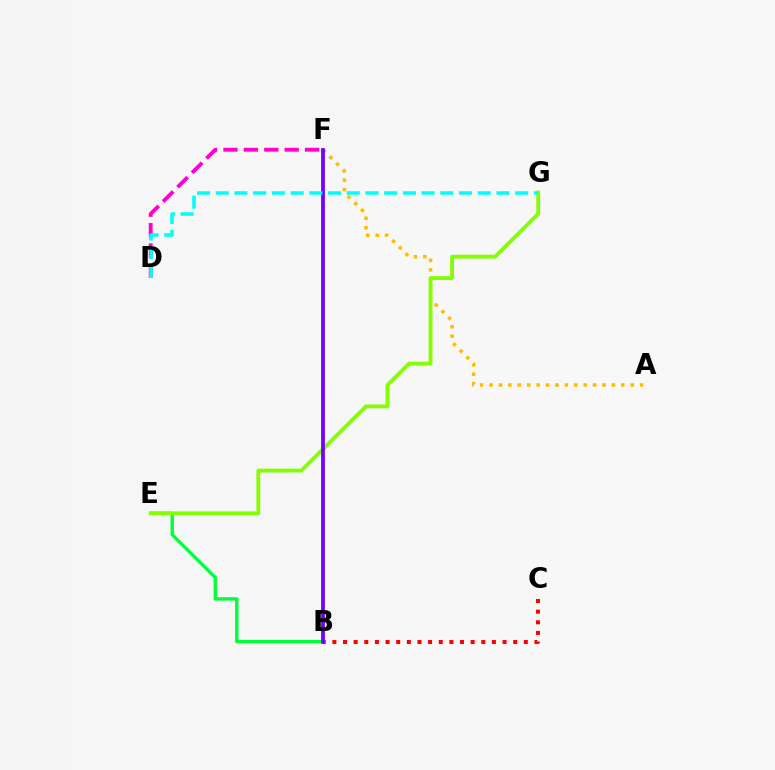{('B', 'C'): [{'color': '#ff0000', 'line_style': 'dotted', 'thickness': 2.89}], ('B', 'E'): [{'color': '#00ff39', 'line_style': 'solid', 'thickness': 2.41}], ('A', 'F'): [{'color': '#ffbd00', 'line_style': 'dotted', 'thickness': 2.56}], ('D', 'F'): [{'color': '#ff00cf', 'line_style': 'dashed', 'thickness': 2.77}], ('E', 'G'): [{'color': '#84ff00', 'line_style': 'solid', 'thickness': 2.77}], ('B', 'F'): [{'color': '#004bff', 'line_style': 'dotted', 'thickness': 1.76}, {'color': '#7200ff', 'line_style': 'solid', 'thickness': 2.68}], ('D', 'G'): [{'color': '#00fff6', 'line_style': 'dashed', 'thickness': 2.54}]}